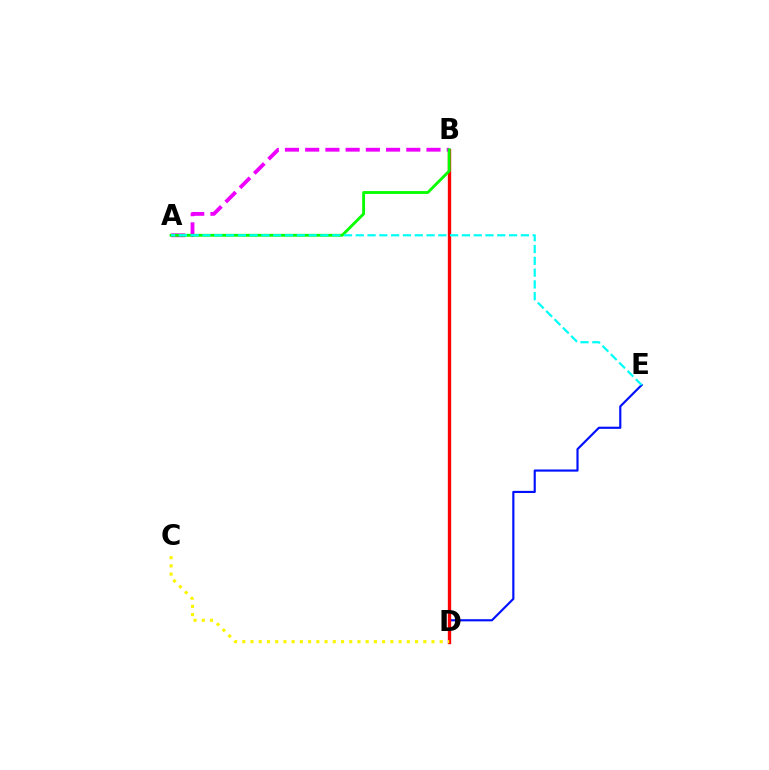{('D', 'E'): [{'color': '#0010ff', 'line_style': 'solid', 'thickness': 1.55}], ('B', 'D'): [{'color': '#ff0000', 'line_style': 'solid', 'thickness': 2.41}], ('A', 'B'): [{'color': '#ee00ff', 'line_style': 'dashed', 'thickness': 2.75}, {'color': '#08ff00', 'line_style': 'solid', 'thickness': 2.06}], ('C', 'D'): [{'color': '#fcf500', 'line_style': 'dotted', 'thickness': 2.24}], ('A', 'E'): [{'color': '#00fff6', 'line_style': 'dashed', 'thickness': 1.6}]}